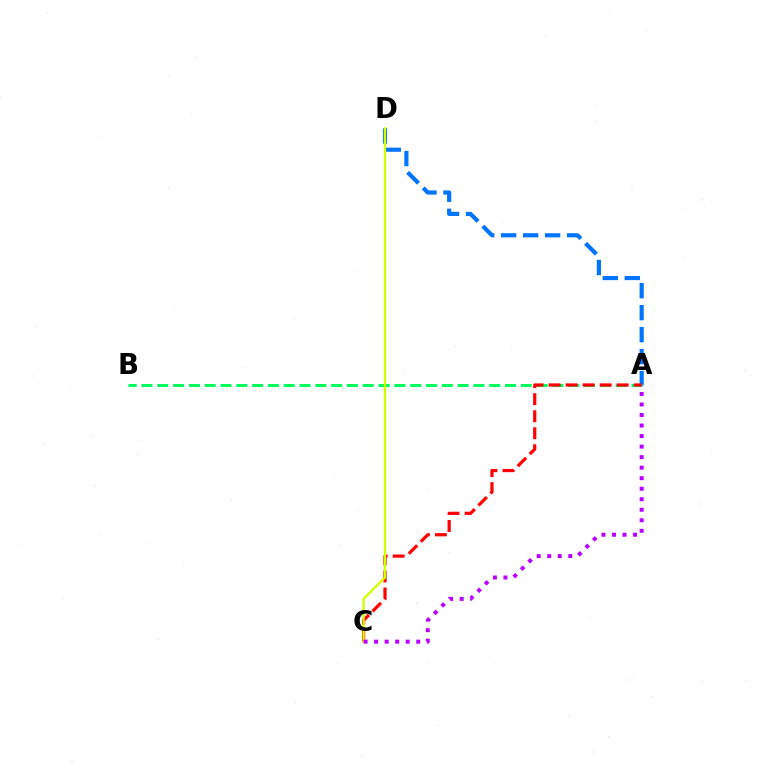{('A', 'D'): [{'color': '#0074ff', 'line_style': 'dashed', 'thickness': 2.99}], ('A', 'B'): [{'color': '#00ff5c', 'line_style': 'dashed', 'thickness': 2.15}], ('A', 'C'): [{'color': '#ff0000', 'line_style': 'dashed', 'thickness': 2.31}, {'color': '#b900ff', 'line_style': 'dotted', 'thickness': 2.86}], ('C', 'D'): [{'color': '#d1ff00', 'line_style': 'solid', 'thickness': 1.66}]}